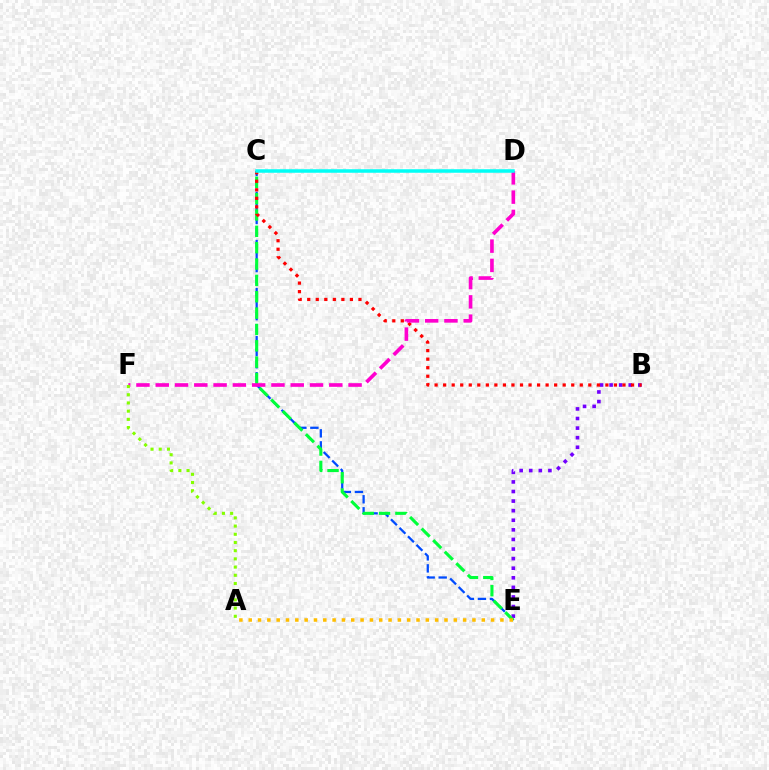{('C', 'E'): [{'color': '#004bff', 'line_style': 'dashed', 'thickness': 1.63}, {'color': '#00ff39', 'line_style': 'dashed', 'thickness': 2.22}], ('B', 'E'): [{'color': '#7200ff', 'line_style': 'dotted', 'thickness': 2.6}], ('B', 'C'): [{'color': '#ff0000', 'line_style': 'dotted', 'thickness': 2.32}], ('A', 'E'): [{'color': '#ffbd00', 'line_style': 'dotted', 'thickness': 2.53}], ('D', 'F'): [{'color': '#ff00cf', 'line_style': 'dashed', 'thickness': 2.62}], ('C', 'D'): [{'color': '#00fff6', 'line_style': 'solid', 'thickness': 2.53}], ('A', 'F'): [{'color': '#84ff00', 'line_style': 'dotted', 'thickness': 2.23}]}